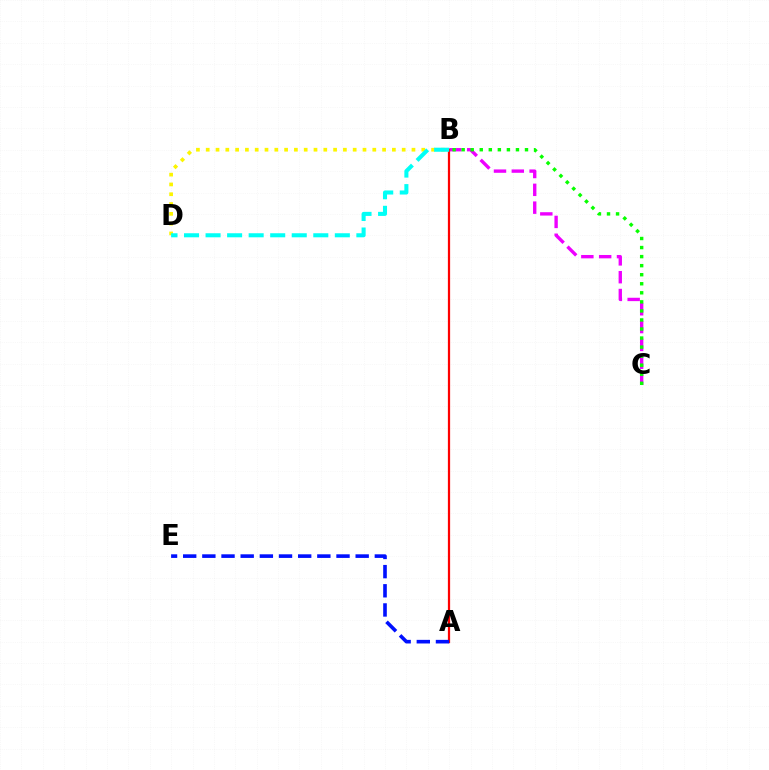{('B', 'C'): [{'color': '#ee00ff', 'line_style': 'dashed', 'thickness': 2.42}, {'color': '#08ff00', 'line_style': 'dotted', 'thickness': 2.46}], ('B', 'D'): [{'color': '#fcf500', 'line_style': 'dotted', 'thickness': 2.66}, {'color': '#00fff6', 'line_style': 'dashed', 'thickness': 2.93}], ('A', 'B'): [{'color': '#ff0000', 'line_style': 'solid', 'thickness': 1.61}], ('A', 'E'): [{'color': '#0010ff', 'line_style': 'dashed', 'thickness': 2.6}]}